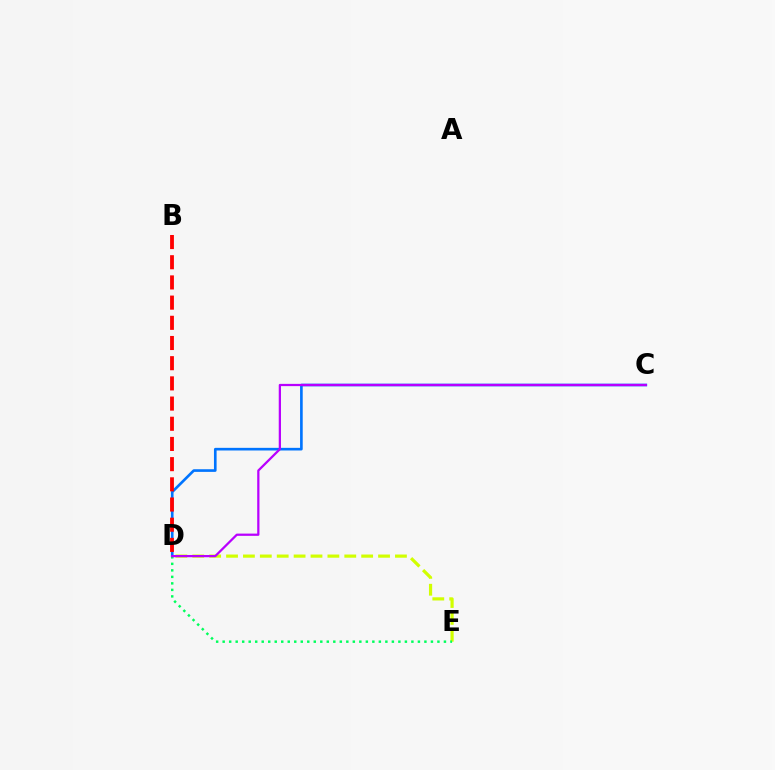{('D', 'E'): [{'color': '#d1ff00', 'line_style': 'dashed', 'thickness': 2.29}, {'color': '#00ff5c', 'line_style': 'dotted', 'thickness': 1.77}], ('C', 'D'): [{'color': '#0074ff', 'line_style': 'solid', 'thickness': 1.9}, {'color': '#b900ff', 'line_style': 'solid', 'thickness': 1.62}], ('B', 'D'): [{'color': '#ff0000', 'line_style': 'dashed', 'thickness': 2.74}]}